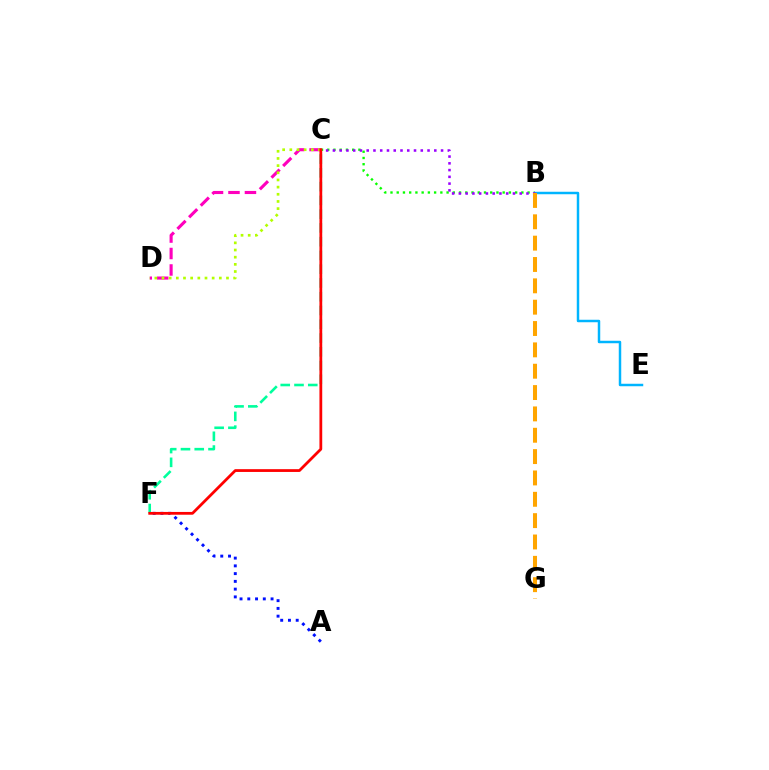{('B', 'E'): [{'color': '#00b5ff', 'line_style': 'solid', 'thickness': 1.79}], ('B', 'C'): [{'color': '#08ff00', 'line_style': 'dotted', 'thickness': 1.69}, {'color': '#9b00ff', 'line_style': 'dotted', 'thickness': 1.84}], ('C', 'D'): [{'color': '#ff00bd', 'line_style': 'dashed', 'thickness': 2.24}, {'color': '#b3ff00', 'line_style': 'dotted', 'thickness': 1.95}], ('C', 'F'): [{'color': '#00ff9d', 'line_style': 'dashed', 'thickness': 1.87}, {'color': '#ff0000', 'line_style': 'solid', 'thickness': 2.0}], ('B', 'G'): [{'color': '#ffa500', 'line_style': 'dashed', 'thickness': 2.9}], ('A', 'F'): [{'color': '#0010ff', 'line_style': 'dotted', 'thickness': 2.11}]}